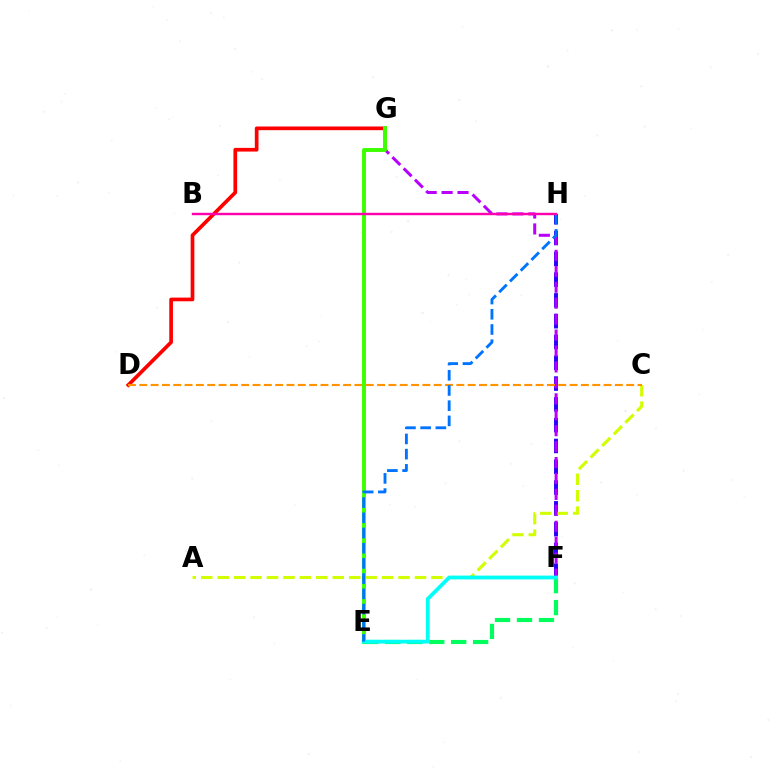{('D', 'G'): [{'color': '#ff0000', 'line_style': 'solid', 'thickness': 2.65}], ('F', 'H'): [{'color': '#2500ff', 'line_style': 'dashed', 'thickness': 2.83}], ('A', 'C'): [{'color': '#d1ff00', 'line_style': 'dashed', 'thickness': 2.23}], ('E', 'F'): [{'color': '#00ff5c', 'line_style': 'dashed', 'thickness': 2.98}, {'color': '#00fff6', 'line_style': 'solid', 'thickness': 2.72}], ('F', 'G'): [{'color': '#b900ff', 'line_style': 'dashed', 'thickness': 2.17}], ('C', 'D'): [{'color': '#ff9400', 'line_style': 'dashed', 'thickness': 1.54}], ('E', 'G'): [{'color': '#3dff00', 'line_style': 'solid', 'thickness': 2.82}], ('E', 'H'): [{'color': '#0074ff', 'line_style': 'dashed', 'thickness': 2.07}], ('B', 'H'): [{'color': '#ff00ac', 'line_style': 'solid', 'thickness': 1.74}]}